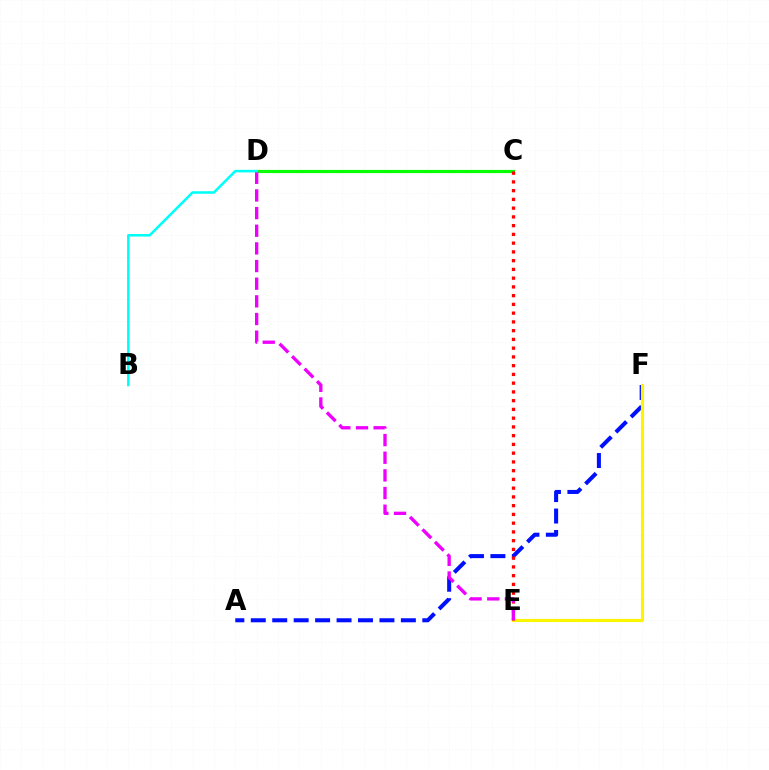{('A', 'F'): [{'color': '#0010ff', 'line_style': 'dashed', 'thickness': 2.91}], ('E', 'F'): [{'color': '#fcf500', 'line_style': 'solid', 'thickness': 2.26}], ('C', 'D'): [{'color': '#08ff00', 'line_style': 'solid', 'thickness': 2.28}], ('C', 'E'): [{'color': '#ff0000', 'line_style': 'dotted', 'thickness': 2.38}], ('D', 'E'): [{'color': '#ee00ff', 'line_style': 'dashed', 'thickness': 2.4}], ('B', 'D'): [{'color': '#00fff6', 'line_style': 'solid', 'thickness': 1.83}]}